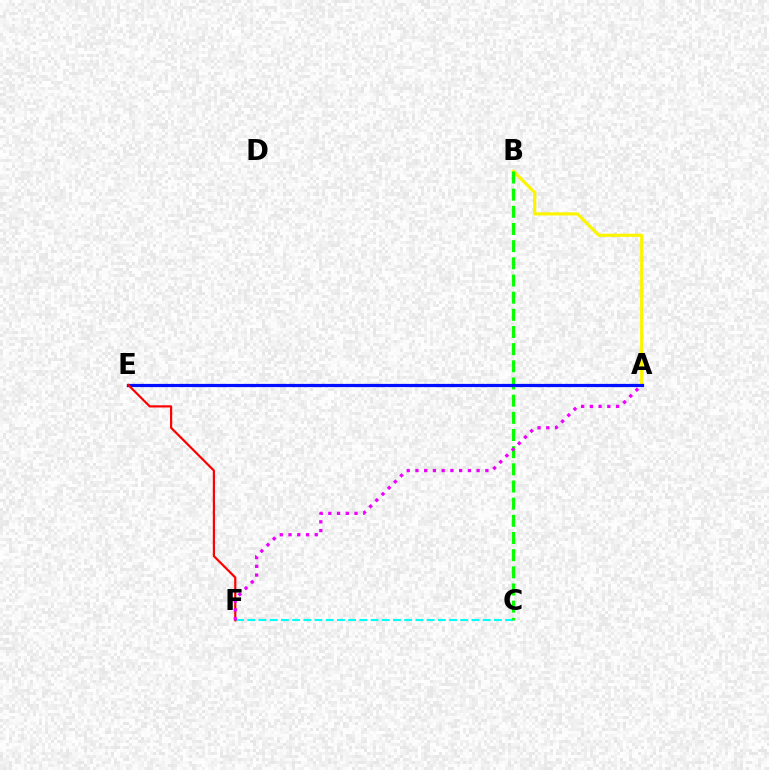{('A', 'B'): [{'color': '#fcf500', 'line_style': 'solid', 'thickness': 2.27}], ('C', 'F'): [{'color': '#00fff6', 'line_style': 'dashed', 'thickness': 1.52}], ('B', 'C'): [{'color': '#08ff00', 'line_style': 'dashed', 'thickness': 2.33}], ('A', 'E'): [{'color': '#0010ff', 'line_style': 'solid', 'thickness': 2.31}], ('E', 'F'): [{'color': '#ff0000', 'line_style': 'solid', 'thickness': 1.58}], ('A', 'F'): [{'color': '#ee00ff', 'line_style': 'dotted', 'thickness': 2.37}]}